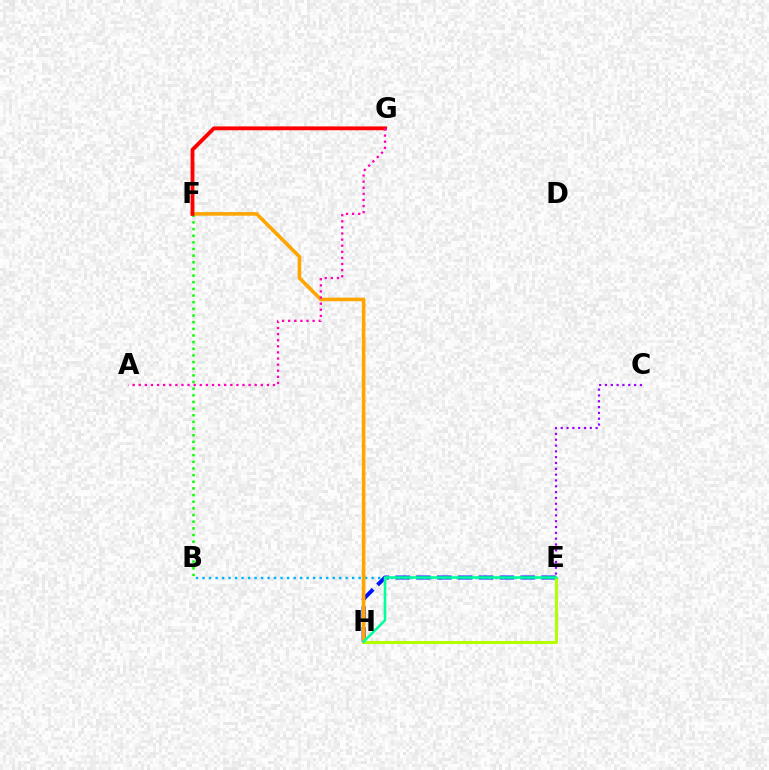{('E', 'H'): [{'color': '#0010ff', 'line_style': 'dashed', 'thickness': 2.83}, {'color': '#b3ff00', 'line_style': 'solid', 'thickness': 2.19}, {'color': '#00ff9d', 'line_style': 'solid', 'thickness': 1.86}], ('B', 'E'): [{'color': '#00b5ff', 'line_style': 'dotted', 'thickness': 1.77}], ('F', 'H'): [{'color': '#ffa500', 'line_style': 'solid', 'thickness': 2.58}], ('B', 'F'): [{'color': '#08ff00', 'line_style': 'dotted', 'thickness': 1.81}], ('F', 'G'): [{'color': '#ff0000', 'line_style': 'solid', 'thickness': 2.76}], ('A', 'G'): [{'color': '#ff00bd', 'line_style': 'dotted', 'thickness': 1.66}], ('C', 'E'): [{'color': '#9b00ff', 'line_style': 'dotted', 'thickness': 1.58}]}